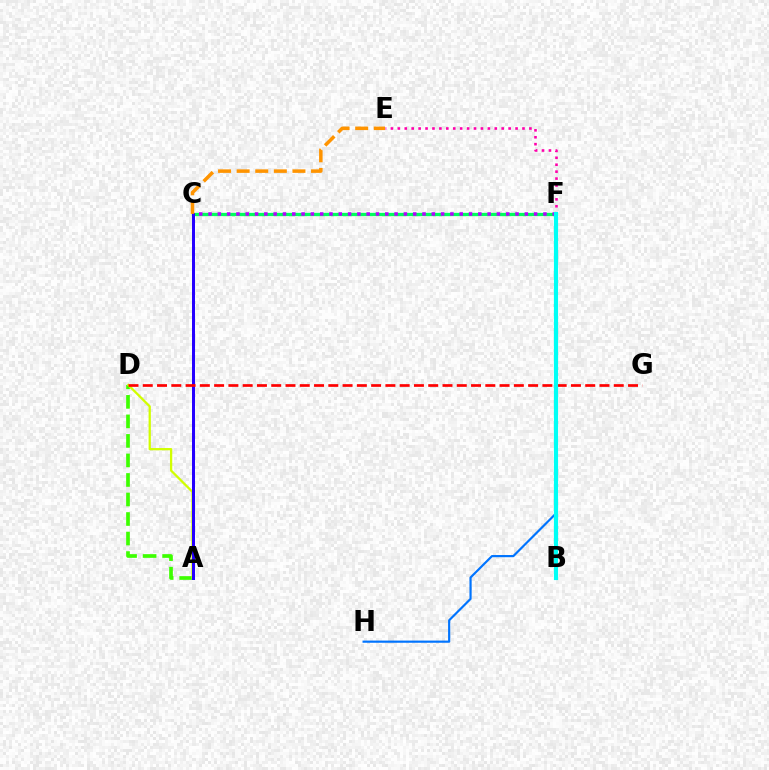{('C', 'F'): [{'color': '#00ff5c', 'line_style': 'solid', 'thickness': 2.37}, {'color': '#b900ff', 'line_style': 'dotted', 'thickness': 2.53}], ('A', 'D'): [{'color': '#3dff00', 'line_style': 'dashed', 'thickness': 2.65}, {'color': '#d1ff00', 'line_style': 'solid', 'thickness': 1.63}], ('E', 'F'): [{'color': '#ff00ac', 'line_style': 'dotted', 'thickness': 1.88}], ('F', 'H'): [{'color': '#0074ff', 'line_style': 'solid', 'thickness': 1.57}], ('A', 'C'): [{'color': '#2500ff', 'line_style': 'solid', 'thickness': 2.16}], ('D', 'G'): [{'color': '#ff0000', 'line_style': 'dashed', 'thickness': 1.94}], ('B', 'F'): [{'color': '#00fff6', 'line_style': 'solid', 'thickness': 3.0}], ('C', 'E'): [{'color': '#ff9400', 'line_style': 'dashed', 'thickness': 2.53}]}